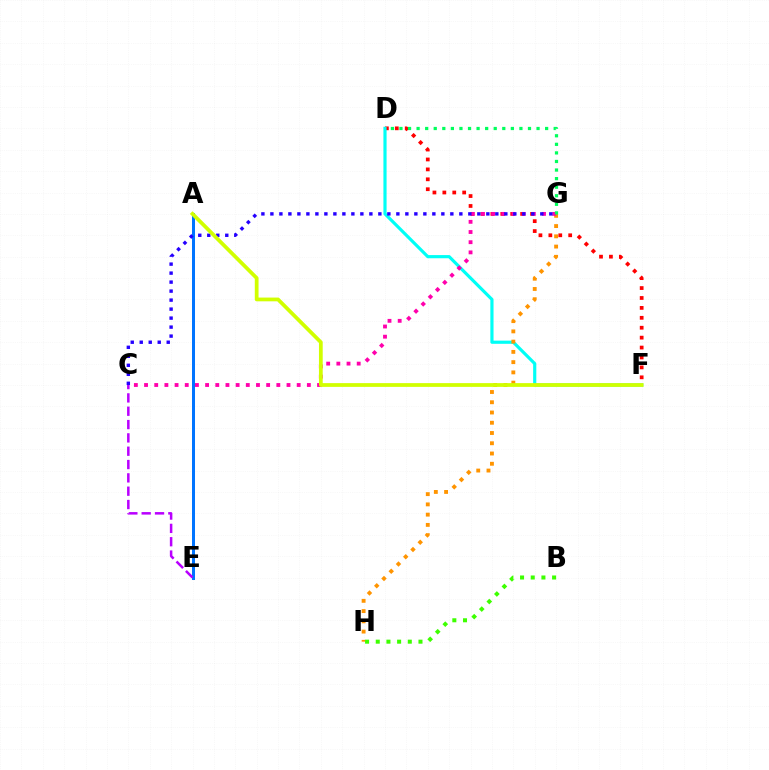{('D', 'F'): [{'color': '#ff0000', 'line_style': 'dotted', 'thickness': 2.69}, {'color': '#00fff6', 'line_style': 'solid', 'thickness': 2.28}], ('G', 'H'): [{'color': '#ff9400', 'line_style': 'dotted', 'thickness': 2.79}], ('C', 'G'): [{'color': '#ff00ac', 'line_style': 'dotted', 'thickness': 2.76}, {'color': '#2500ff', 'line_style': 'dotted', 'thickness': 2.44}], ('A', 'E'): [{'color': '#0074ff', 'line_style': 'solid', 'thickness': 2.17}], ('C', 'E'): [{'color': '#b900ff', 'line_style': 'dashed', 'thickness': 1.81}], ('D', 'G'): [{'color': '#00ff5c', 'line_style': 'dotted', 'thickness': 2.33}], ('A', 'F'): [{'color': '#d1ff00', 'line_style': 'solid', 'thickness': 2.7}], ('B', 'H'): [{'color': '#3dff00', 'line_style': 'dotted', 'thickness': 2.9}]}